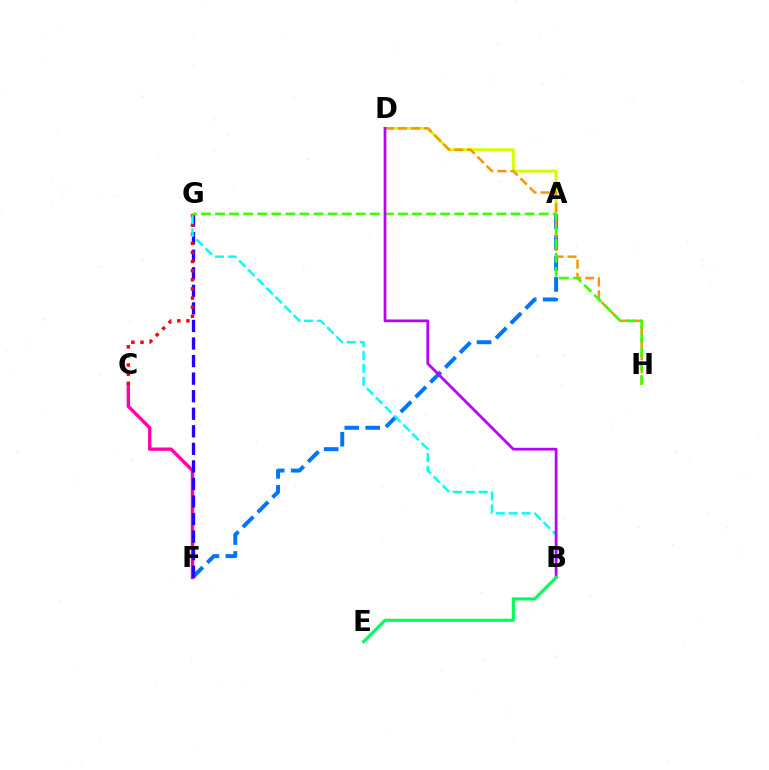{('A', 'F'): [{'color': '#0074ff', 'line_style': 'dashed', 'thickness': 2.85}], ('C', 'F'): [{'color': '#ff00ac', 'line_style': 'solid', 'thickness': 2.42}], ('F', 'G'): [{'color': '#2500ff', 'line_style': 'dashed', 'thickness': 2.38}], ('A', 'D'): [{'color': '#d1ff00', 'line_style': 'solid', 'thickness': 2.13}], ('C', 'G'): [{'color': '#ff0000', 'line_style': 'dotted', 'thickness': 2.48}], ('D', 'H'): [{'color': '#ff9400', 'line_style': 'dashed', 'thickness': 1.77}], ('G', 'H'): [{'color': '#3dff00', 'line_style': 'dashed', 'thickness': 1.91}], ('B', 'G'): [{'color': '#00fff6', 'line_style': 'dashed', 'thickness': 1.75}], ('B', 'D'): [{'color': '#b900ff', 'line_style': 'solid', 'thickness': 1.97}], ('B', 'E'): [{'color': '#00ff5c', 'line_style': 'solid', 'thickness': 2.25}]}